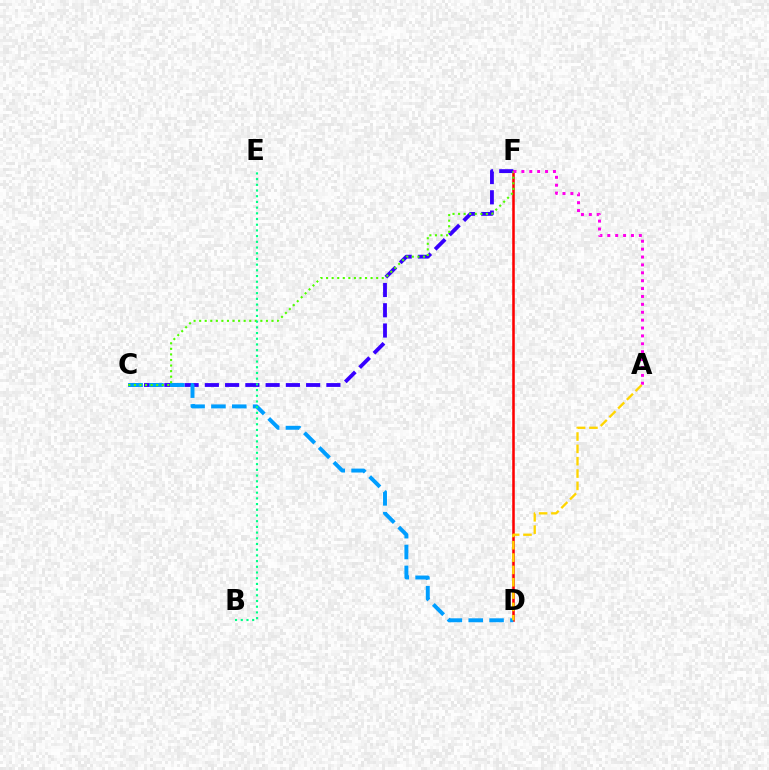{('D', 'F'): [{'color': '#ff0000', 'line_style': 'solid', 'thickness': 1.84}], ('C', 'F'): [{'color': '#3700ff', 'line_style': 'dashed', 'thickness': 2.75}, {'color': '#4fff00', 'line_style': 'dotted', 'thickness': 1.51}], ('C', 'D'): [{'color': '#009eff', 'line_style': 'dashed', 'thickness': 2.83}], ('A', 'F'): [{'color': '#ff00ed', 'line_style': 'dotted', 'thickness': 2.14}], ('B', 'E'): [{'color': '#00ff86', 'line_style': 'dotted', 'thickness': 1.55}], ('A', 'D'): [{'color': '#ffd500', 'line_style': 'dashed', 'thickness': 1.68}]}